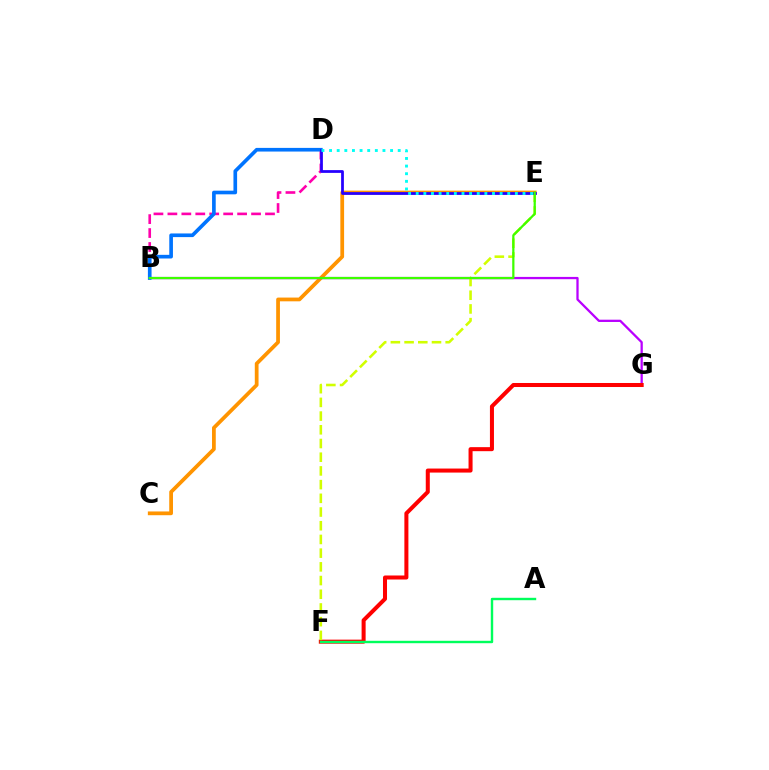{('B', 'D'): [{'color': '#ff00ac', 'line_style': 'dashed', 'thickness': 1.89}, {'color': '#0074ff', 'line_style': 'solid', 'thickness': 2.63}], ('C', 'E'): [{'color': '#ff9400', 'line_style': 'solid', 'thickness': 2.7}], ('B', 'G'): [{'color': '#b900ff', 'line_style': 'solid', 'thickness': 1.64}], ('F', 'G'): [{'color': '#ff0000', 'line_style': 'solid', 'thickness': 2.9}], ('E', 'F'): [{'color': '#d1ff00', 'line_style': 'dashed', 'thickness': 1.86}], ('D', 'E'): [{'color': '#2500ff', 'line_style': 'solid', 'thickness': 1.99}, {'color': '#00fff6', 'line_style': 'dotted', 'thickness': 2.07}], ('A', 'F'): [{'color': '#00ff5c', 'line_style': 'solid', 'thickness': 1.73}], ('B', 'E'): [{'color': '#3dff00', 'line_style': 'solid', 'thickness': 1.61}]}